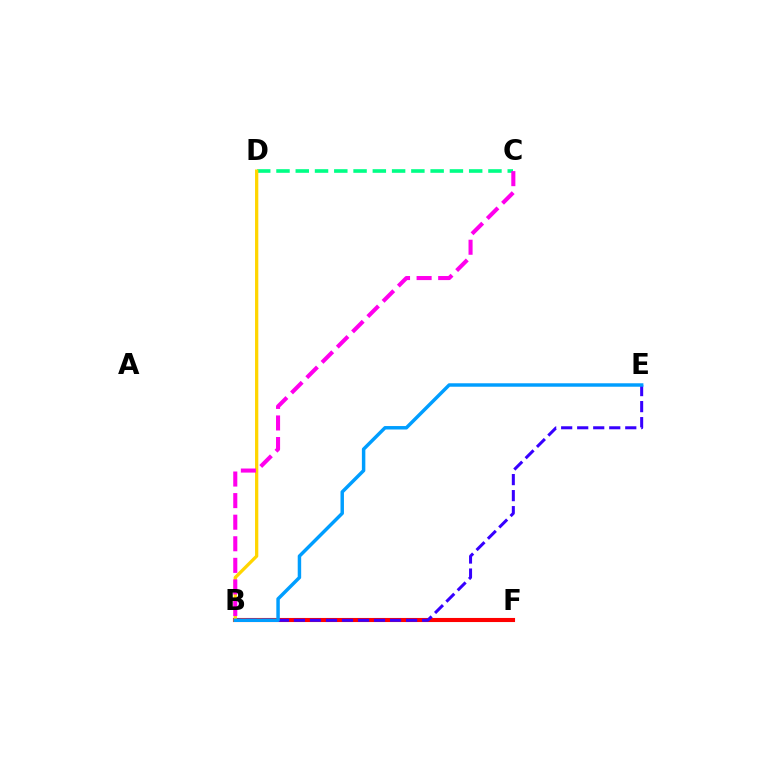{('C', 'D'): [{'color': '#00ff86', 'line_style': 'dashed', 'thickness': 2.62}], ('B', 'F'): [{'color': '#4fff00', 'line_style': 'dashed', 'thickness': 1.53}, {'color': '#ff0000', 'line_style': 'solid', 'thickness': 2.95}], ('B', 'E'): [{'color': '#3700ff', 'line_style': 'dashed', 'thickness': 2.18}, {'color': '#009eff', 'line_style': 'solid', 'thickness': 2.49}], ('B', 'D'): [{'color': '#ffd500', 'line_style': 'solid', 'thickness': 2.36}], ('B', 'C'): [{'color': '#ff00ed', 'line_style': 'dashed', 'thickness': 2.93}]}